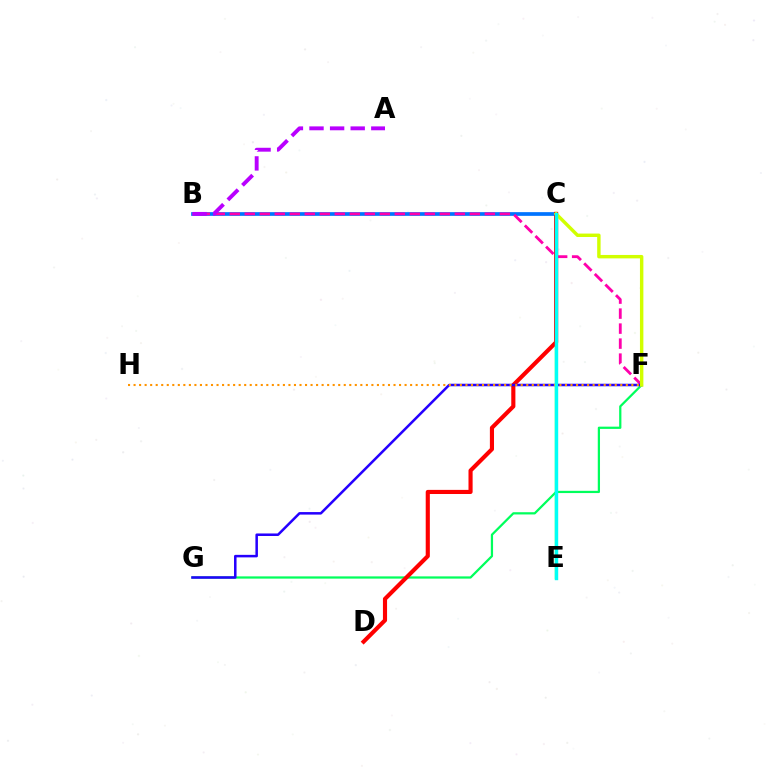{('B', 'C'): [{'color': '#0074ff', 'line_style': 'solid', 'thickness': 2.67}], ('C', 'E'): [{'color': '#3dff00', 'line_style': 'solid', 'thickness': 1.67}, {'color': '#00fff6', 'line_style': 'solid', 'thickness': 2.46}], ('B', 'F'): [{'color': '#ff00ac', 'line_style': 'dashed', 'thickness': 2.04}], ('F', 'G'): [{'color': '#00ff5c', 'line_style': 'solid', 'thickness': 1.61}, {'color': '#2500ff', 'line_style': 'solid', 'thickness': 1.82}], ('C', 'D'): [{'color': '#ff0000', 'line_style': 'solid', 'thickness': 2.97}], ('F', 'H'): [{'color': '#ff9400', 'line_style': 'dotted', 'thickness': 1.5}], ('C', 'F'): [{'color': '#d1ff00', 'line_style': 'solid', 'thickness': 2.47}], ('A', 'B'): [{'color': '#b900ff', 'line_style': 'dashed', 'thickness': 2.8}]}